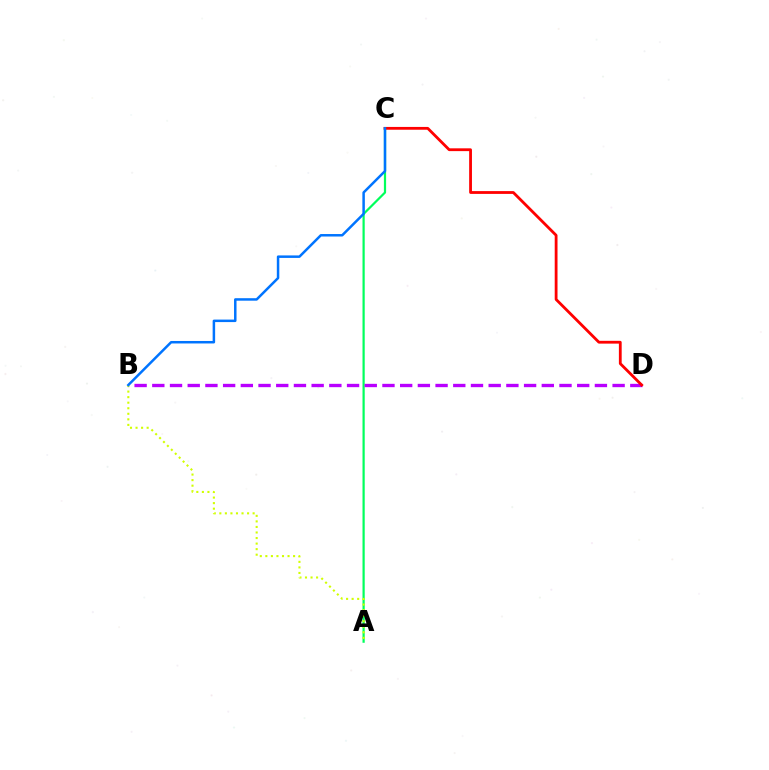{('A', 'C'): [{'color': '#00ff5c', 'line_style': 'solid', 'thickness': 1.59}], ('B', 'D'): [{'color': '#b900ff', 'line_style': 'dashed', 'thickness': 2.41}], ('C', 'D'): [{'color': '#ff0000', 'line_style': 'solid', 'thickness': 2.02}], ('A', 'B'): [{'color': '#d1ff00', 'line_style': 'dotted', 'thickness': 1.51}], ('B', 'C'): [{'color': '#0074ff', 'line_style': 'solid', 'thickness': 1.8}]}